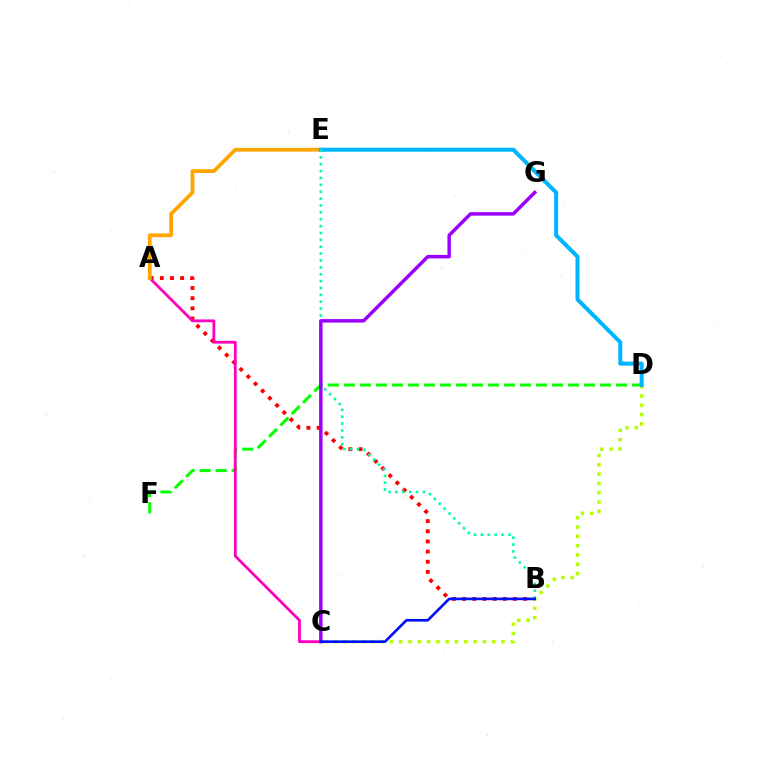{('D', 'F'): [{'color': '#08ff00', 'line_style': 'dashed', 'thickness': 2.18}], ('A', 'B'): [{'color': '#ff0000', 'line_style': 'dotted', 'thickness': 2.76}], ('C', 'D'): [{'color': '#b3ff00', 'line_style': 'dotted', 'thickness': 2.53}], ('A', 'C'): [{'color': '#ff00bd', 'line_style': 'solid', 'thickness': 2.02}], ('A', 'E'): [{'color': '#ffa500', 'line_style': 'solid', 'thickness': 2.72}], ('D', 'E'): [{'color': '#00b5ff', 'line_style': 'solid', 'thickness': 2.9}], ('B', 'E'): [{'color': '#00ff9d', 'line_style': 'dotted', 'thickness': 1.87}], ('C', 'G'): [{'color': '#9b00ff', 'line_style': 'solid', 'thickness': 2.5}], ('B', 'C'): [{'color': '#0010ff', 'line_style': 'solid', 'thickness': 1.91}]}